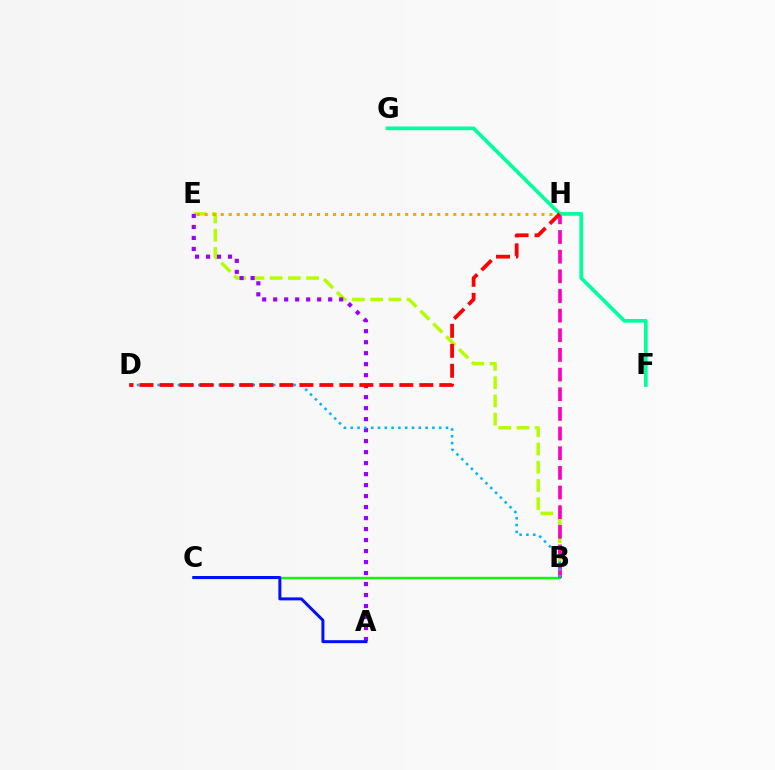{('B', 'C'): [{'color': '#08ff00', 'line_style': 'solid', 'thickness': 1.71}], ('B', 'E'): [{'color': '#b3ff00', 'line_style': 'dashed', 'thickness': 2.48}], ('A', 'E'): [{'color': '#9b00ff', 'line_style': 'dotted', 'thickness': 2.99}], ('B', 'H'): [{'color': '#ff00bd', 'line_style': 'dashed', 'thickness': 2.67}], ('F', 'G'): [{'color': '#00ff9d', 'line_style': 'solid', 'thickness': 2.65}], ('E', 'H'): [{'color': '#ffa500', 'line_style': 'dotted', 'thickness': 2.18}], ('A', 'C'): [{'color': '#0010ff', 'line_style': 'solid', 'thickness': 2.15}], ('B', 'D'): [{'color': '#00b5ff', 'line_style': 'dotted', 'thickness': 1.85}], ('D', 'H'): [{'color': '#ff0000', 'line_style': 'dashed', 'thickness': 2.72}]}